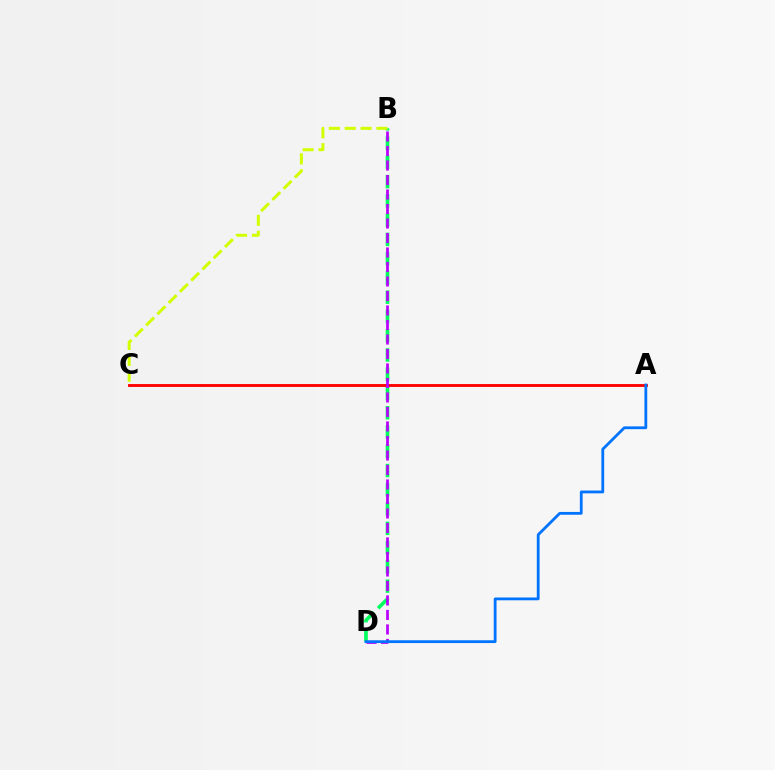{('B', 'D'): [{'color': '#00ff5c', 'line_style': 'dashed', 'thickness': 2.62}, {'color': '#b900ff', 'line_style': 'dashed', 'thickness': 1.97}], ('A', 'C'): [{'color': '#ff0000', 'line_style': 'solid', 'thickness': 2.06}], ('A', 'D'): [{'color': '#0074ff', 'line_style': 'solid', 'thickness': 2.02}], ('B', 'C'): [{'color': '#d1ff00', 'line_style': 'dashed', 'thickness': 2.16}]}